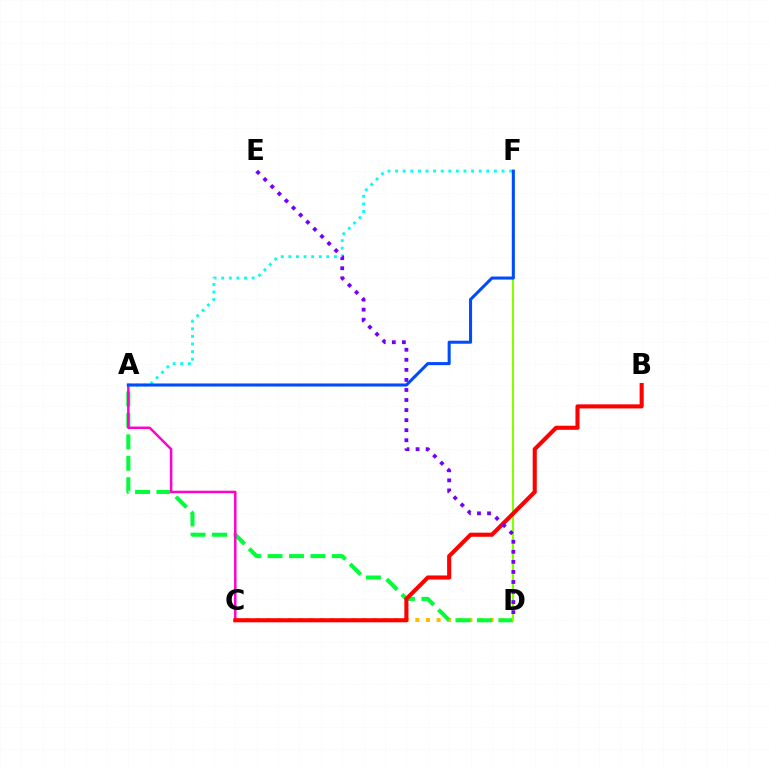{('C', 'D'): [{'color': '#ffbd00', 'line_style': 'dotted', 'thickness': 2.88}], ('A', 'D'): [{'color': '#00ff39', 'line_style': 'dashed', 'thickness': 2.91}], ('A', 'C'): [{'color': '#ff00cf', 'line_style': 'solid', 'thickness': 1.78}], ('D', 'F'): [{'color': '#84ff00', 'line_style': 'solid', 'thickness': 1.51}], ('A', 'F'): [{'color': '#00fff6', 'line_style': 'dotted', 'thickness': 2.07}, {'color': '#004bff', 'line_style': 'solid', 'thickness': 2.2}], ('B', 'C'): [{'color': '#ff0000', 'line_style': 'solid', 'thickness': 2.94}], ('D', 'E'): [{'color': '#7200ff', 'line_style': 'dotted', 'thickness': 2.73}]}